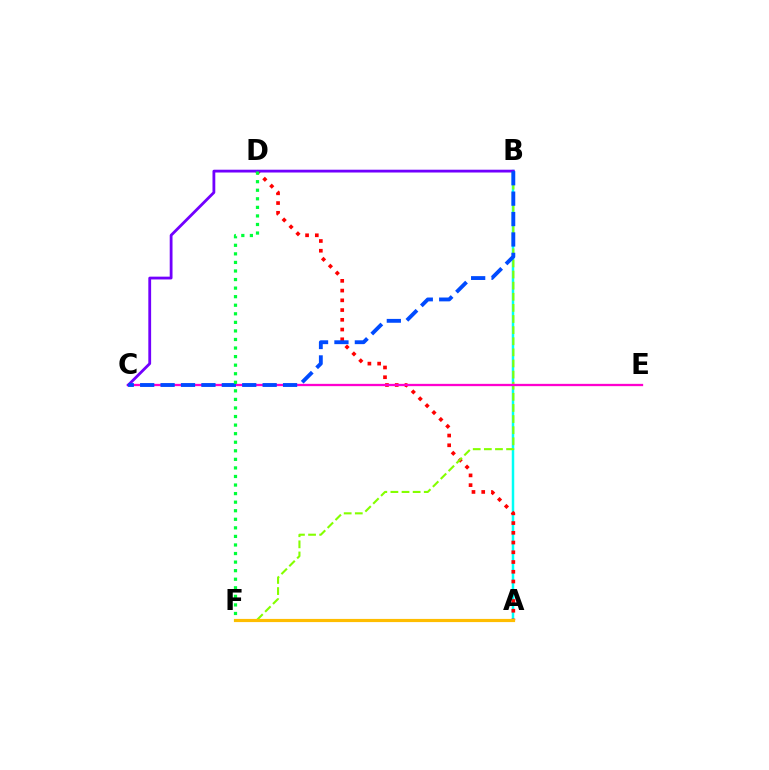{('A', 'B'): [{'color': '#00fff6', 'line_style': 'solid', 'thickness': 1.79}], ('A', 'D'): [{'color': '#ff0000', 'line_style': 'dotted', 'thickness': 2.65}], ('B', 'F'): [{'color': '#84ff00', 'line_style': 'dashed', 'thickness': 1.51}], ('C', 'E'): [{'color': '#ff00cf', 'line_style': 'solid', 'thickness': 1.66}], ('B', 'C'): [{'color': '#7200ff', 'line_style': 'solid', 'thickness': 2.02}, {'color': '#004bff', 'line_style': 'dashed', 'thickness': 2.77}], ('A', 'F'): [{'color': '#ffbd00', 'line_style': 'solid', 'thickness': 2.29}], ('D', 'F'): [{'color': '#00ff39', 'line_style': 'dotted', 'thickness': 2.33}]}